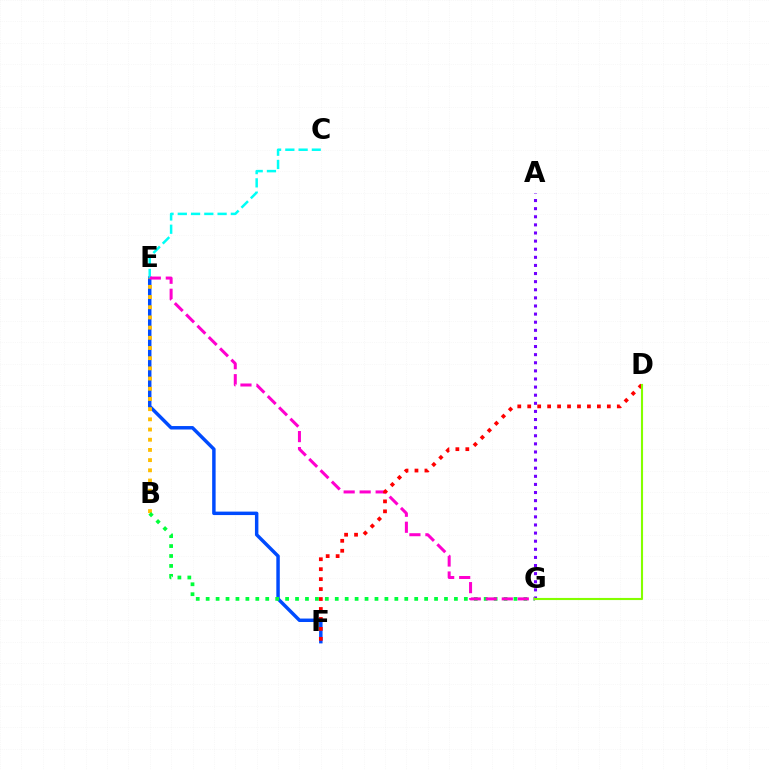{('E', 'F'): [{'color': '#004bff', 'line_style': 'solid', 'thickness': 2.49}], ('C', 'E'): [{'color': '#00fff6', 'line_style': 'dashed', 'thickness': 1.8}], ('A', 'G'): [{'color': '#7200ff', 'line_style': 'dotted', 'thickness': 2.2}], ('B', 'E'): [{'color': '#ffbd00', 'line_style': 'dotted', 'thickness': 2.77}], ('B', 'G'): [{'color': '#00ff39', 'line_style': 'dotted', 'thickness': 2.7}], ('E', 'G'): [{'color': '#ff00cf', 'line_style': 'dashed', 'thickness': 2.17}], ('D', 'F'): [{'color': '#ff0000', 'line_style': 'dotted', 'thickness': 2.7}], ('D', 'G'): [{'color': '#84ff00', 'line_style': 'solid', 'thickness': 1.53}]}